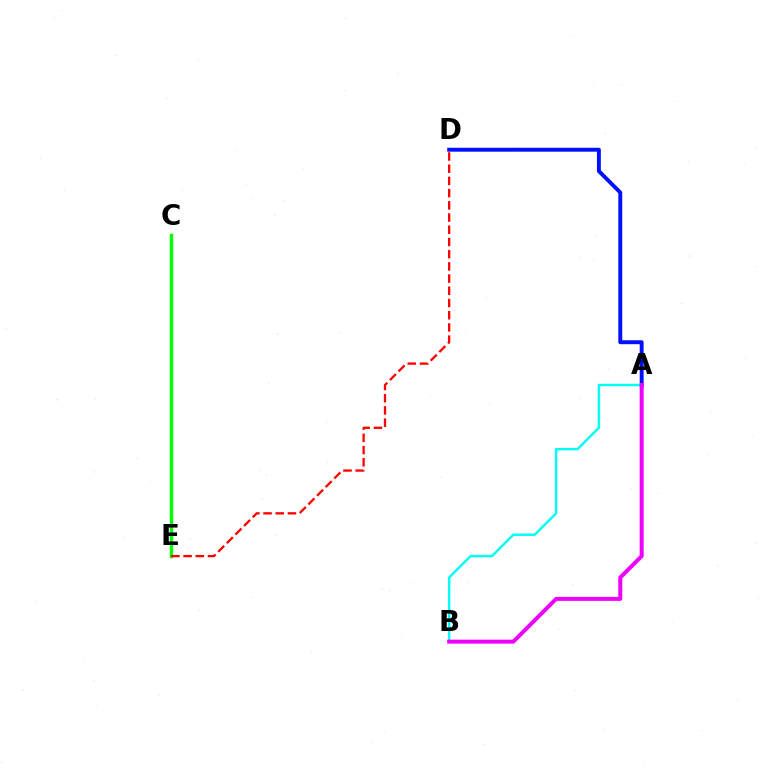{('A', 'D'): [{'color': '#0010ff', 'line_style': 'solid', 'thickness': 2.82}], ('C', 'E'): [{'color': '#fcf500', 'line_style': 'solid', 'thickness': 1.87}, {'color': '#08ff00', 'line_style': 'solid', 'thickness': 2.5}], ('A', 'B'): [{'color': '#00fff6', 'line_style': 'solid', 'thickness': 1.75}, {'color': '#ee00ff', 'line_style': 'solid', 'thickness': 2.87}], ('D', 'E'): [{'color': '#ff0000', 'line_style': 'dashed', 'thickness': 1.66}]}